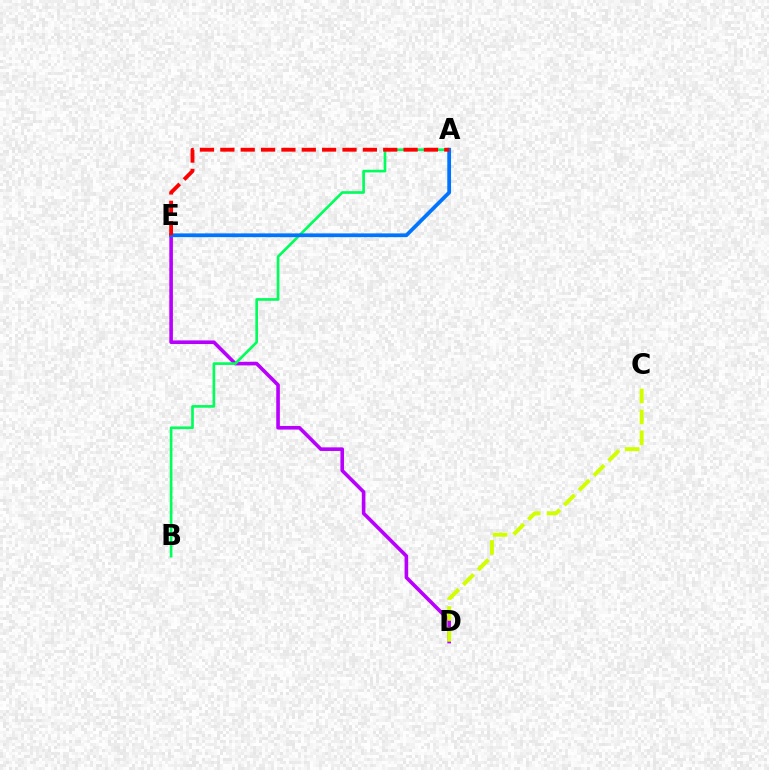{('D', 'E'): [{'color': '#b900ff', 'line_style': 'solid', 'thickness': 2.6}], ('C', 'D'): [{'color': '#d1ff00', 'line_style': 'dashed', 'thickness': 2.84}], ('A', 'B'): [{'color': '#00ff5c', 'line_style': 'solid', 'thickness': 1.92}], ('A', 'E'): [{'color': '#0074ff', 'line_style': 'solid', 'thickness': 2.71}, {'color': '#ff0000', 'line_style': 'dashed', 'thickness': 2.77}]}